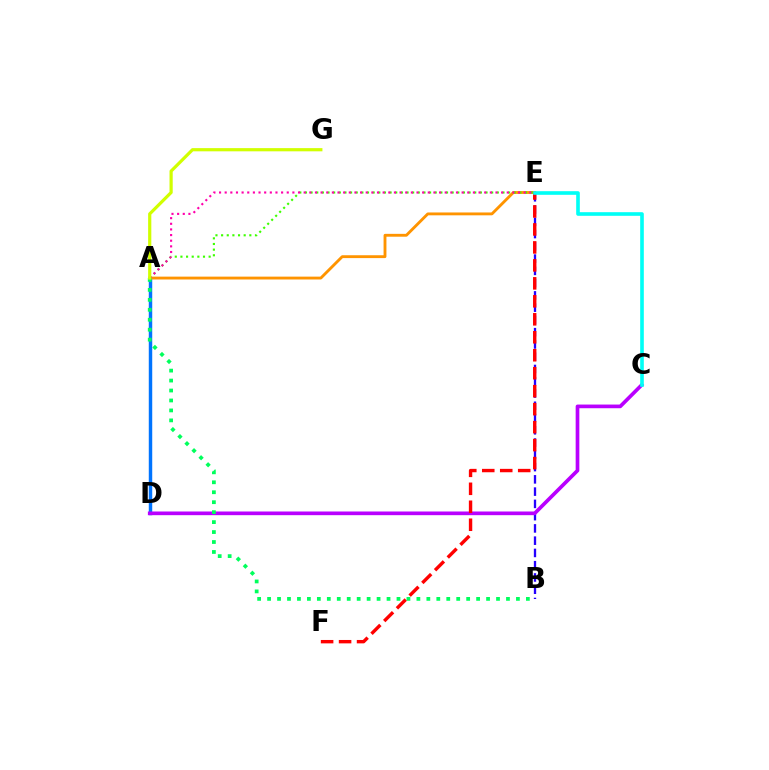{('A', 'D'): [{'color': '#0074ff', 'line_style': 'solid', 'thickness': 2.48}], ('B', 'E'): [{'color': '#2500ff', 'line_style': 'dashed', 'thickness': 1.67}], ('C', 'D'): [{'color': '#b900ff', 'line_style': 'solid', 'thickness': 2.65}], ('A', 'E'): [{'color': '#ff9400', 'line_style': 'solid', 'thickness': 2.06}, {'color': '#3dff00', 'line_style': 'dotted', 'thickness': 1.53}, {'color': '#ff00ac', 'line_style': 'dotted', 'thickness': 1.53}], ('E', 'F'): [{'color': '#ff0000', 'line_style': 'dashed', 'thickness': 2.44}], ('C', 'E'): [{'color': '#00fff6', 'line_style': 'solid', 'thickness': 2.61}], ('A', 'B'): [{'color': '#00ff5c', 'line_style': 'dotted', 'thickness': 2.7}], ('A', 'G'): [{'color': '#d1ff00', 'line_style': 'solid', 'thickness': 2.3}]}